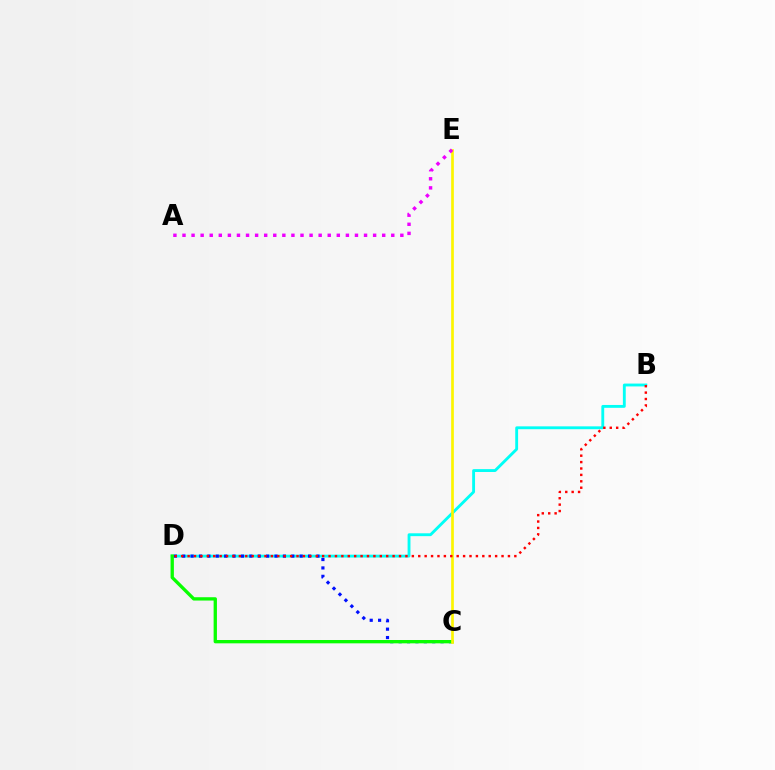{('B', 'D'): [{'color': '#00fff6', 'line_style': 'solid', 'thickness': 2.06}, {'color': '#ff0000', 'line_style': 'dotted', 'thickness': 1.74}], ('C', 'D'): [{'color': '#0010ff', 'line_style': 'dotted', 'thickness': 2.28}, {'color': '#08ff00', 'line_style': 'solid', 'thickness': 2.39}], ('C', 'E'): [{'color': '#fcf500', 'line_style': 'solid', 'thickness': 1.93}], ('A', 'E'): [{'color': '#ee00ff', 'line_style': 'dotted', 'thickness': 2.47}]}